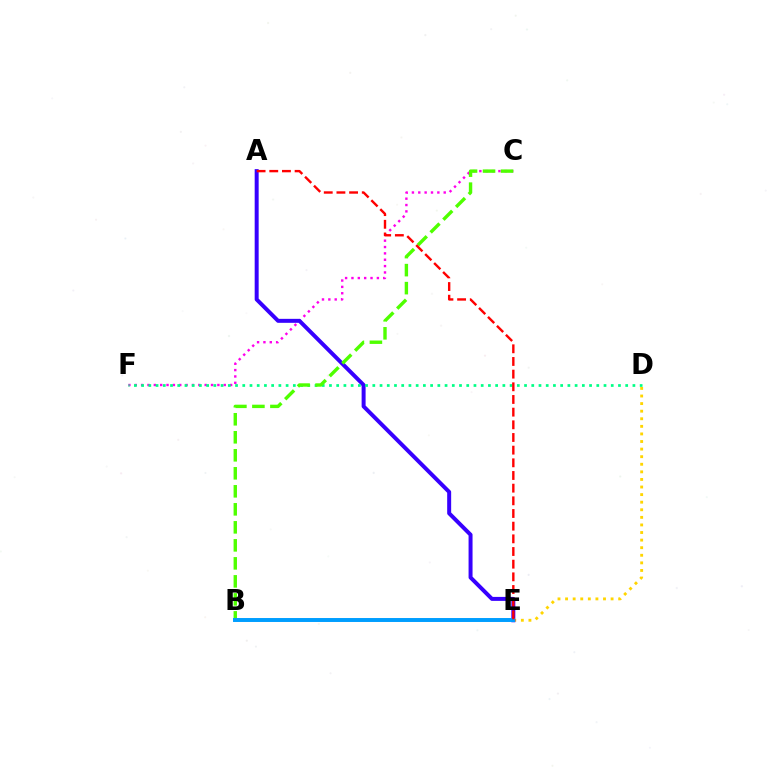{('D', 'E'): [{'color': '#ffd500', 'line_style': 'dotted', 'thickness': 2.06}], ('C', 'F'): [{'color': '#ff00ed', 'line_style': 'dotted', 'thickness': 1.73}], ('A', 'E'): [{'color': '#3700ff', 'line_style': 'solid', 'thickness': 2.86}, {'color': '#ff0000', 'line_style': 'dashed', 'thickness': 1.72}], ('D', 'F'): [{'color': '#00ff86', 'line_style': 'dotted', 'thickness': 1.96}], ('B', 'C'): [{'color': '#4fff00', 'line_style': 'dashed', 'thickness': 2.45}], ('B', 'E'): [{'color': '#009eff', 'line_style': 'solid', 'thickness': 2.84}]}